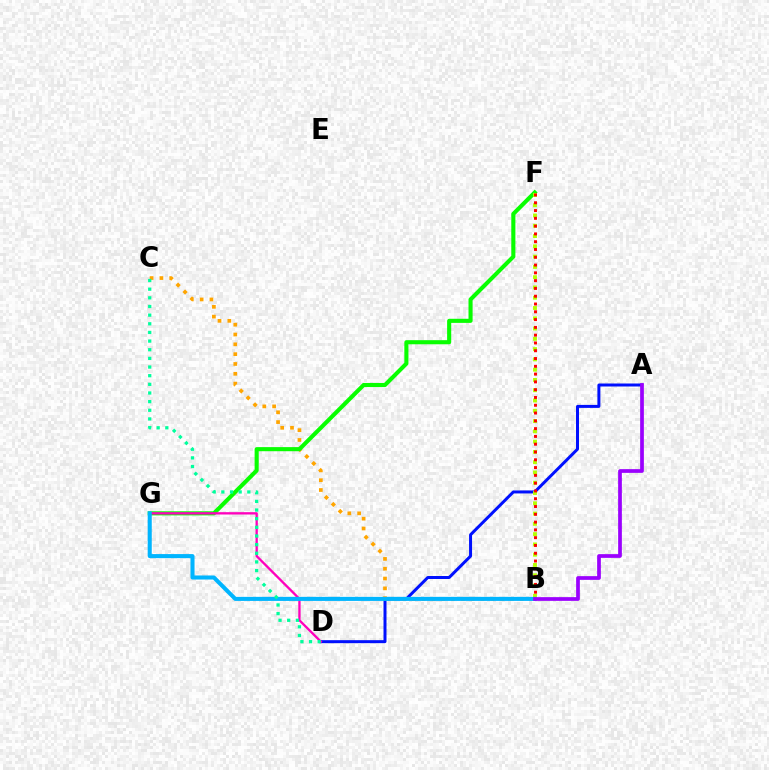{('A', 'D'): [{'color': '#0010ff', 'line_style': 'solid', 'thickness': 2.15}], ('B', 'C'): [{'color': '#ffa500', 'line_style': 'dotted', 'thickness': 2.67}], ('F', 'G'): [{'color': '#08ff00', 'line_style': 'solid', 'thickness': 2.95}], ('D', 'G'): [{'color': '#ff00bd', 'line_style': 'solid', 'thickness': 1.67}], ('B', 'F'): [{'color': '#b3ff00', 'line_style': 'dotted', 'thickness': 2.79}, {'color': '#ff0000', 'line_style': 'dotted', 'thickness': 2.12}], ('B', 'G'): [{'color': '#00b5ff', 'line_style': 'solid', 'thickness': 2.92}], ('C', 'D'): [{'color': '#00ff9d', 'line_style': 'dotted', 'thickness': 2.35}], ('A', 'B'): [{'color': '#9b00ff', 'line_style': 'solid', 'thickness': 2.68}]}